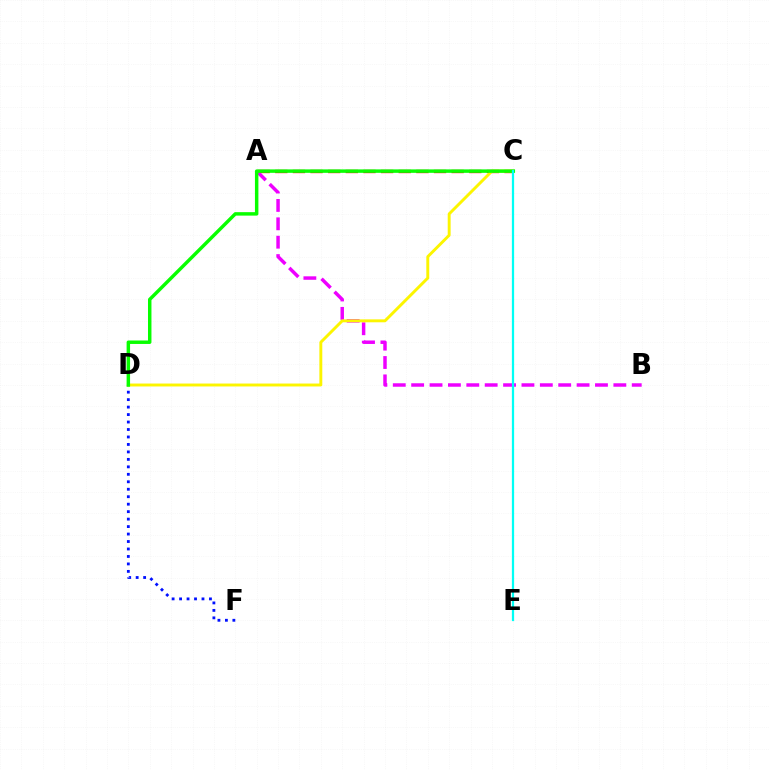{('A', 'C'): [{'color': '#ff0000', 'line_style': 'dashed', 'thickness': 2.4}], ('A', 'B'): [{'color': '#ee00ff', 'line_style': 'dashed', 'thickness': 2.5}], ('D', 'F'): [{'color': '#0010ff', 'line_style': 'dotted', 'thickness': 2.03}], ('C', 'D'): [{'color': '#fcf500', 'line_style': 'solid', 'thickness': 2.1}, {'color': '#08ff00', 'line_style': 'solid', 'thickness': 2.49}], ('C', 'E'): [{'color': '#00fff6', 'line_style': 'solid', 'thickness': 1.61}]}